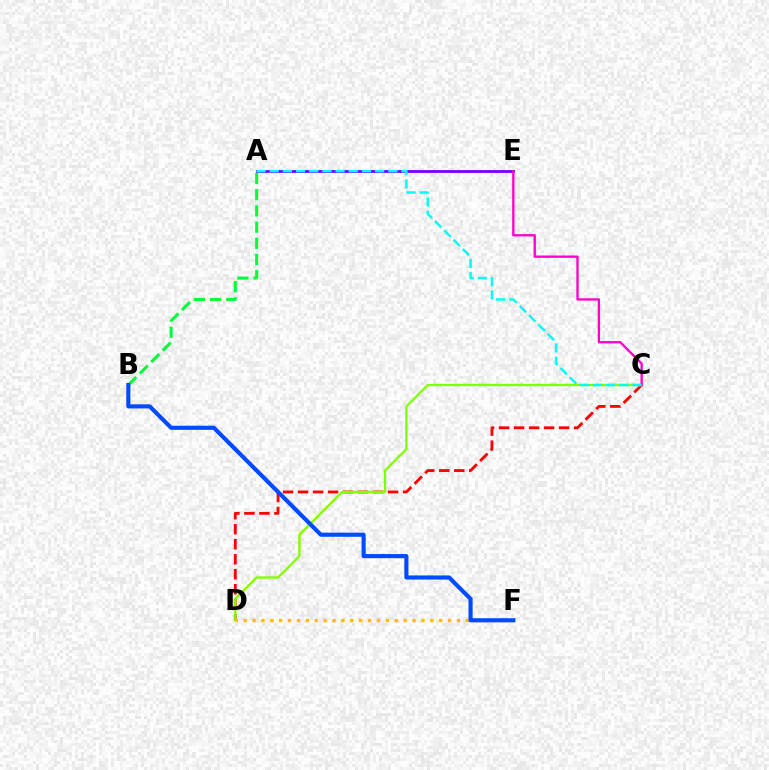{('C', 'D'): [{'color': '#ff0000', 'line_style': 'dashed', 'thickness': 2.04}, {'color': '#84ff00', 'line_style': 'solid', 'thickness': 1.7}], ('A', 'E'): [{'color': '#7200ff', 'line_style': 'solid', 'thickness': 2.0}], ('A', 'B'): [{'color': '#00ff39', 'line_style': 'dashed', 'thickness': 2.2}], ('C', 'E'): [{'color': '#ff00cf', 'line_style': 'solid', 'thickness': 1.68}], ('A', 'C'): [{'color': '#00fff6', 'line_style': 'dashed', 'thickness': 1.79}], ('D', 'F'): [{'color': '#ffbd00', 'line_style': 'dotted', 'thickness': 2.42}], ('B', 'F'): [{'color': '#004bff', 'line_style': 'solid', 'thickness': 2.97}]}